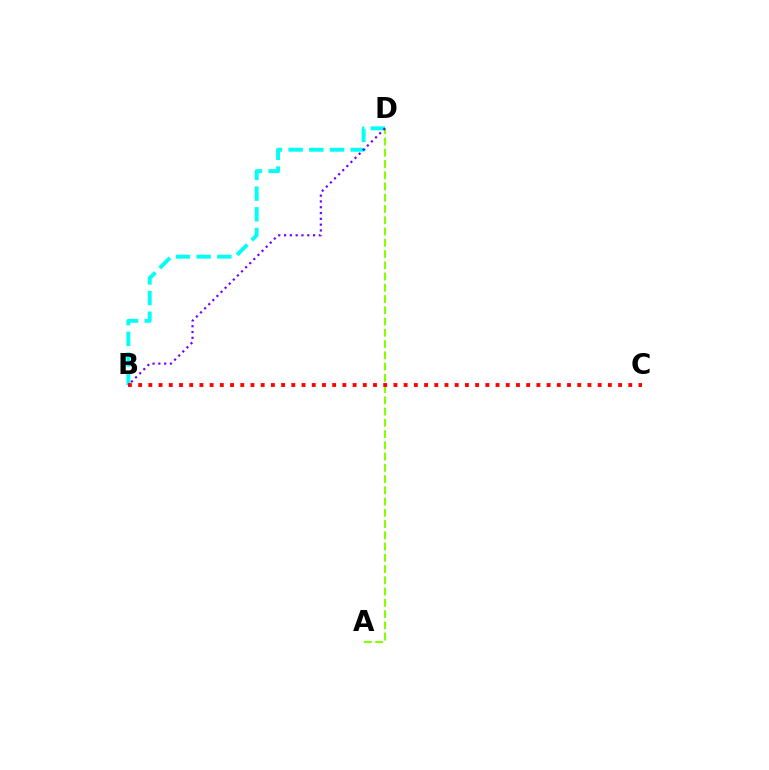{('A', 'D'): [{'color': '#84ff00', 'line_style': 'dashed', 'thickness': 1.53}], ('B', 'D'): [{'color': '#00fff6', 'line_style': 'dashed', 'thickness': 2.81}, {'color': '#7200ff', 'line_style': 'dotted', 'thickness': 1.58}], ('B', 'C'): [{'color': '#ff0000', 'line_style': 'dotted', 'thickness': 2.77}]}